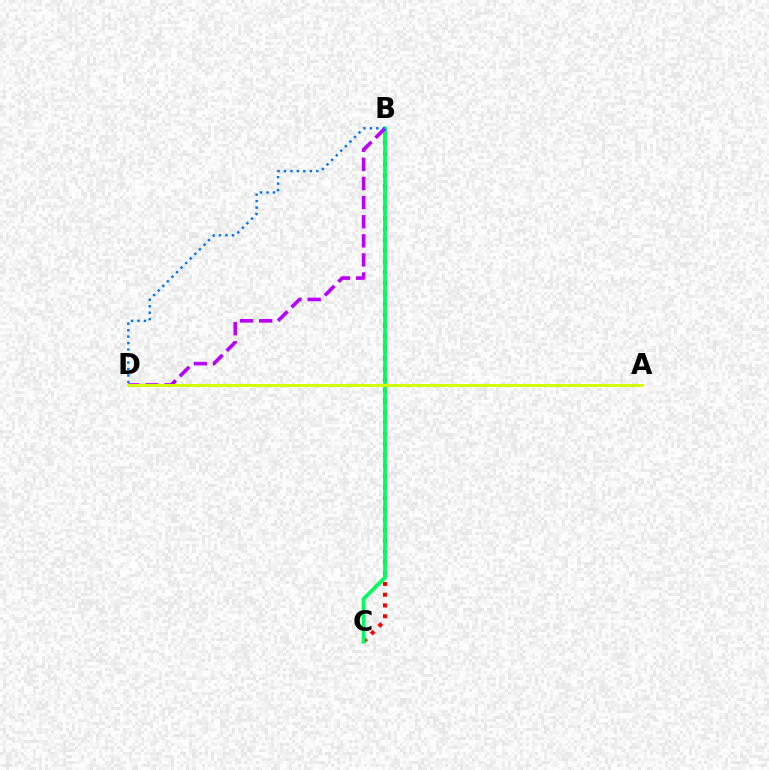{('B', 'C'): [{'color': '#ff0000', 'line_style': 'dotted', 'thickness': 2.92}, {'color': '#00ff5c', 'line_style': 'solid', 'thickness': 2.71}], ('B', 'D'): [{'color': '#b900ff', 'line_style': 'dashed', 'thickness': 2.6}, {'color': '#0074ff', 'line_style': 'dotted', 'thickness': 1.76}], ('A', 'D'): [{'color': '#d1ff00', 'line_style': 'solid', 'thickness': 2.12}]}